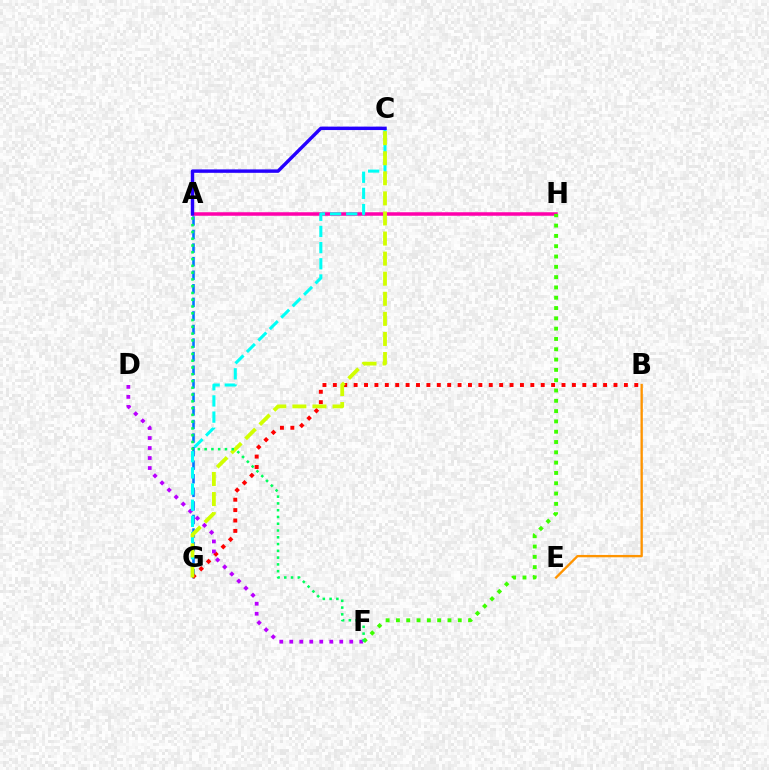{('A', 'G'): [{'color': '#0074ff', 'line_style': 'dashed', 'thickness': 1.84}], ('B', 'G'): [{'color': '#ff0000', 'line_style': 'dotted', 'thickness': 2.82}], ('A', 'H'): [{'color': '#ff00ac', 'line_style': 'solid', 'thickness': 2.52}], ('B', 'E'): [{'color': '#ff9400', 'line_style': 'solid', 'thickness': 1.68}], ('F', 'H'): [{'color': '#3dff00', 'line_style': 'dotted', 'thickness': 2.8}], ('D', 'F'): [{'color': '#b900ff', 'line_style': 'dotted', 'thickness': 2.72}], ('C', 'G'): [{'color': '#00fff6', 'line_style': 'dashed', 'thickness': 2.2}, {'color': '#d1ff00', 'line_style': 'dashed', 'thickness': 2.73}], ('A', 'C'): [{'color': '#2500ff', 'line_style': 'solid', 'thickness': 2.47}], ('A', 'F'): [{'color': '#00ff5c', 'line_style': 'dotted', 'thickness': 1.84}]}